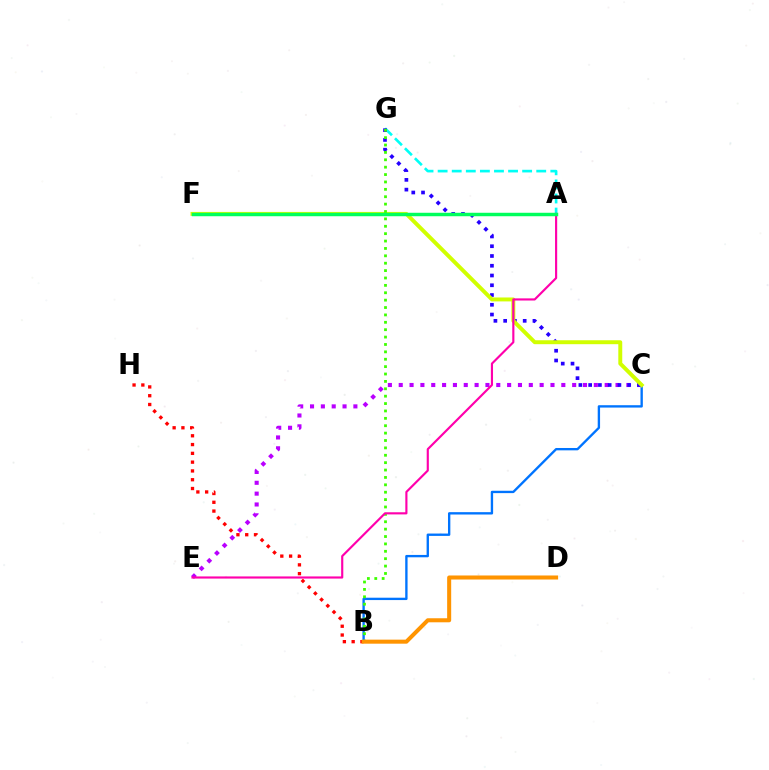{('B', 'C'): [{'color': '#0074ff', 'line_style': 'solid', 'thickness': 1.7}], ('A', 'G'): [{'color': '#00fff6', 'line_style': 'dashed', 'thickness': 1.91}], ('C', 'E'): [{'color': '#b900ff', 'line_style': 'dotted', 'thickness': 2.95}], ('C', 'G'): [{'color': '#2500ff', 'line_style': 'dotted', 'thickness': 2.65}], ('B', 'H'): [{'color': '#ff0000', 'line_style': 'dotted', 'thickness': 2.39}], ('C', 'F'): [{'color': '#d1ff00', 'line_style': 'solid', 'thickness': 2.83}], ('B', 'G'): [{'color': '#3dff00', 'line_style': 'dotted', 'thickness': 2.01}], ('A', 'E'): [{'color': '#ff00ac', 'line_style': 'solid', 'thickness': 1.55}], ('A', 'F'): [{'color': '#00ff5c', 'line_style': 'solid', 'thickness': 2.49}], ('B', 'D'): [{'color': '#ff9400', 'line_style': 'solid', 'thickness': 2.91}]}